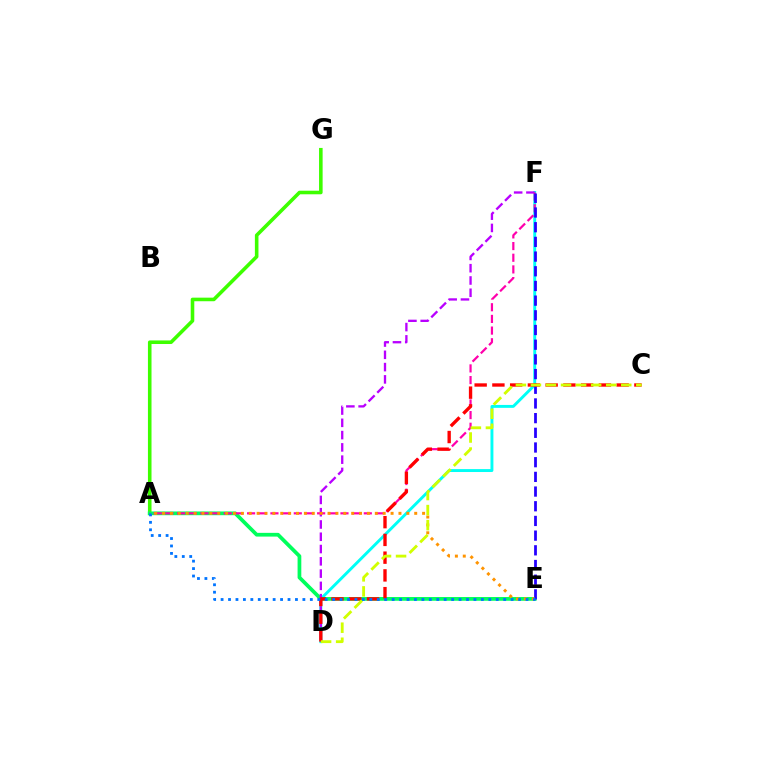{('D', 'F'): [{'color': '#00fff6', 'line_style': 'solid', 'thickness': 2.1}, {'color': '#b900ff', 'line_style': 'dashed', 'thickness': 1.67}], ('A', 'G'): [{'color': '#3dff00', 'line_style': 'solid', 'thickness': 2.58}], ('A', 'E'): [{'color': '#00ff5c', 'line_style': 'solid', 'thickness': 2.69}, {'color': '#ff9400', 'line_style': 'dotted', 'thickness': 2.14}, {'color': '#0074ff', 'line_style': 'dotted', 'thickness': 2.02}], ('A', 'F'): [{'color': '#ff00ac', 'line_style': 'dashed', 'thickness': 1.59}], ('E', 'F'): [{'color': '#2500ff', 'line_style': 'dashed', 'thickness': 2.0}], ('C', 'D'): [{'color': '#ff0000', 'line_style': 'dashed', 'thickness': 2.41}, {'color': '#d1ff00', 'line_style': 'dashed', 'thickness': 2.04}]}